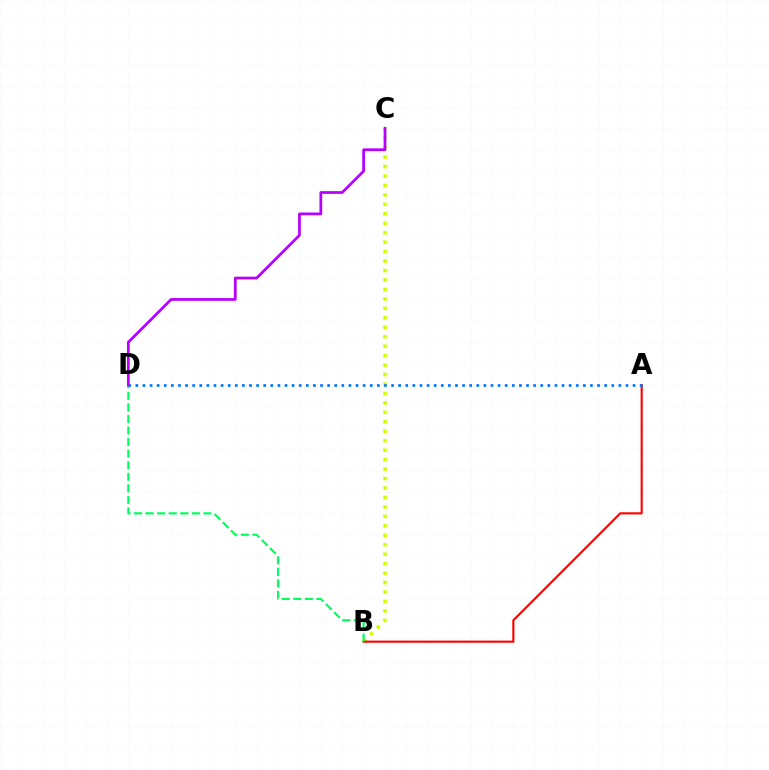{('B', 'C'): [{'color': '#d1ff00', 'line_style': 'dotted', 'thickness': 2.57}], ('A', 'B'): [{'color': '#ff0000', 'line_style': 'solid', 'thickness': 1.53}], ('B', 'D'): [{'color': '#00ff5c', 'line_style': 'dashed', 'thickness': 1.57}], ('A', 'D'): [{'color': '#0074ff', 'line_style': 'dotted', 'thickness': 1.93}], ('C', 'D'): [{'color': '#b900ff', 'line_style': 'solid', 'thickness': 1.97}]}